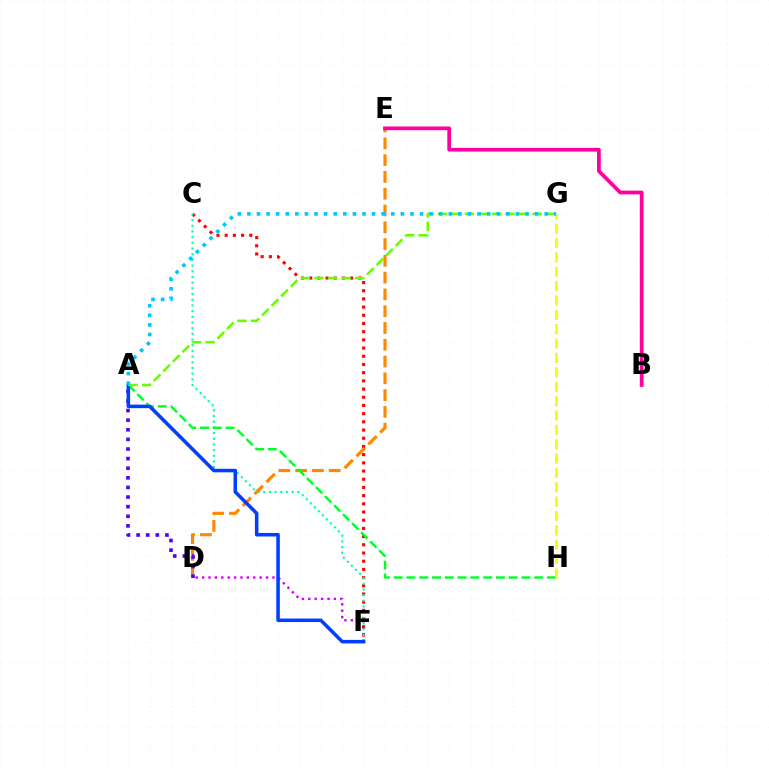{('D', 'F'): [{'color': '#d600ff', 'line_style': 'dotted', 'thickness': 1.74}], ('C', 'F'): [{'color': '#ff0000', 'line_style': 'dotted', 'thickness': 2.23}, {'color': '#00ffaf', 'line_style': 'dotted', 'thickness': 1.55}], ('D', 'E'): [{'color': '#ff8800', 'line_style': 'dashed', 'thickness': 2.28}], ('A', 'D'): [{'color': '#4f00ff', 'line_style': 'dotted', 'thickness': 2.61}], ('A', 'H'): [{'color': '#00ff27', 'line_style': 'dashed', 'thickness': 1.74}], ('A', 'F'): [{'color': '#003fff', 'line_style': 'solid', 'thickness': 2.55}], ('B', 'E'): [{'color': '#ff00a0', 'line_style': 'solid', 'thickness': 2.68}], ('G', 'H'): [{'color': '#eeff00', 'line_style': 'dashed', 'thickness': 1.95}], ('A', 'G'): [{'color': '#66ff00', 'line_style': 'dashed', 'thickness': 1.84}, {'color': '#00c7ff', 'line_style': 'dotted', 'thickness': 2.61}]}